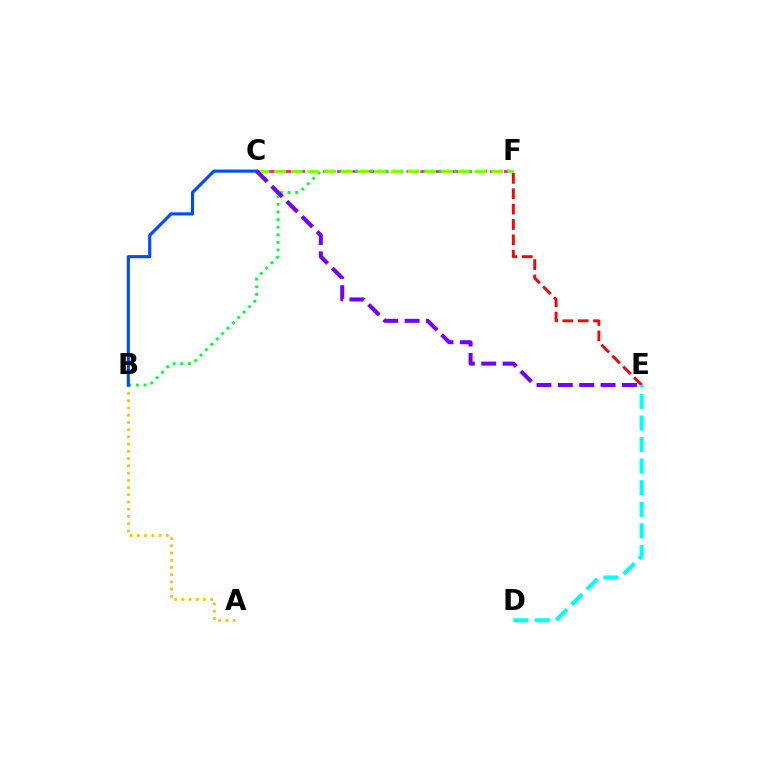{('C', 'F'): [{'color': '#ff00cf', 'line_style': 'dashed', 'thickness': 1.89}, {'color': '#84ff00', 'line_style': 'dashed', 'thickness': 2.27}], ('B', 'F'): [{'color': '#00ff39', 'line_style': 'dotted', 'thickness': 2.07}], ('A', 'B'): [{'color': '#ffbd00', 'line_style': 'dotted', 'thickness': 1.96}], ('E', 'F'): [{'color': '#ff0000', 'line_style': 'dashed', 'thickness': 2.09}], ('B', 'C'): [{'color': '#004bff', 'line_style': 'solid', 'thickness': 2.25}], ('D', 'E'): [{'color': '#00fff6', 'line_style': 'dashed', 'thickness': 2.93}], ('C', 'E'): [{'color': '#7200ff', 'line_style': 'dashed', 'thickness': 2.9}]}